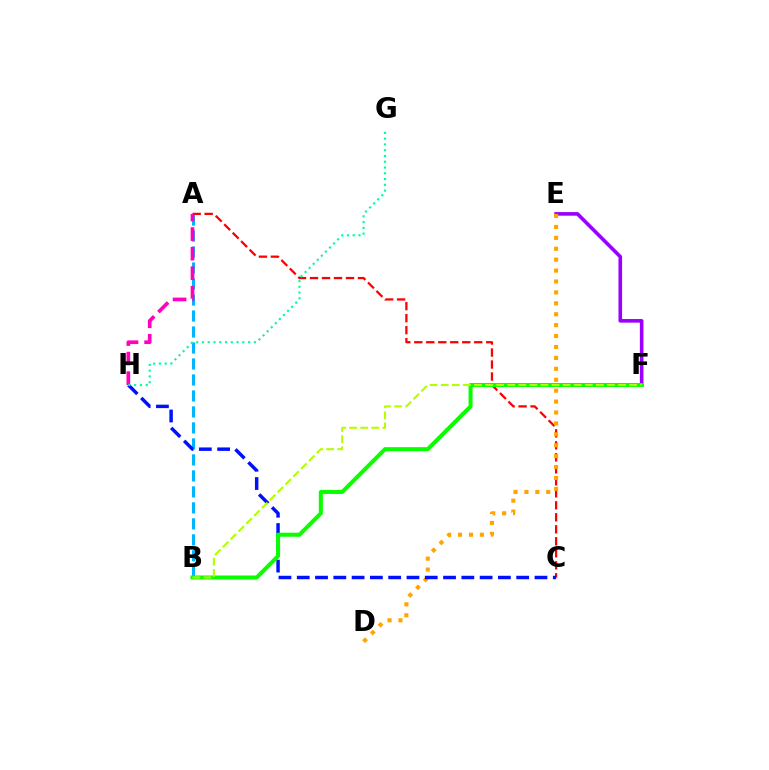{('A', 'B'): [{'color': '#00b5ff', 'line_style': 'dashed', 'thickness': 2.17}], ('A', 'C'): [{'color': '#ff0000', 'line_style': 'dashed', 'thickness': 1.63}], ('E', 'F'): [{'color': '#9b00ff', 'line_style': 'solid', 'thickness': 2.6}], ('D', 'E'): [{'color': '#ffa500', 'line_style': 'dotted', 'thickness': 2.97}], ('C', 'H'): [{'color': '#0010ff', 'line_style': 'dashed', 'thickness': 2.48}], ('B', 'F'): [{'color': '#08ff00', 'line_style': 'solid', 'thickness': 2.9}, {'color': '#b3ff00', 'line_style': 'dashed', 'thickness': 1.51}], ('A', 'H'): [{'color': '#ff00bd', 'line_style': 'dashed', 'thickness': 2.66}], ('G', 'H'): [{'color': '#00ff9d', 'line_style': 'dotted', 'thickness': 1.57}]}